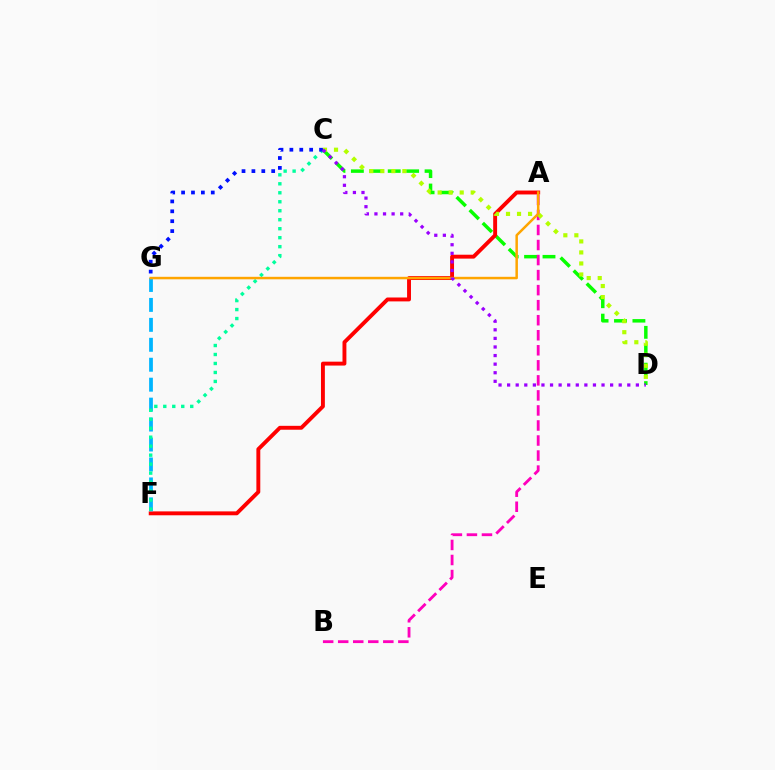{('C', 'D'): [{'color': '#08ff00', 'line_style': 'dashed', 'thickness': 2.5}, {'color': '#b3ff00', 'line_style': 'dotted', 'thickness': 3.0}, {'color': '#9b00ff', 'line_style': 'dotted', 'thickness': 2.33}], ('A', 'F'): [{'color': '#ff0000', 'line_style': 'solid', 'thickness': 2.81}], ('F', 'G'): [{'color': '#00b5ff', 'line_style': 'dashed', 'thickness': 2.71}], ('A', 'B'): [{'color': '#ff00bd', 'line_style': 'dashed', 'thickness': 2.04}], ('C', 'F'): [{'color': '#00ff9d', 'line_style': 'dotted', 'thickness': 2.44}], ('C', 'G'): [{'color': '#0010ff', 'line_style': 'dotted', 'thickness': 2.69}], ('A', 'G'): [{'color': '#ffa500', 'line_style': 'solid', 'thickness': 1.8}]}